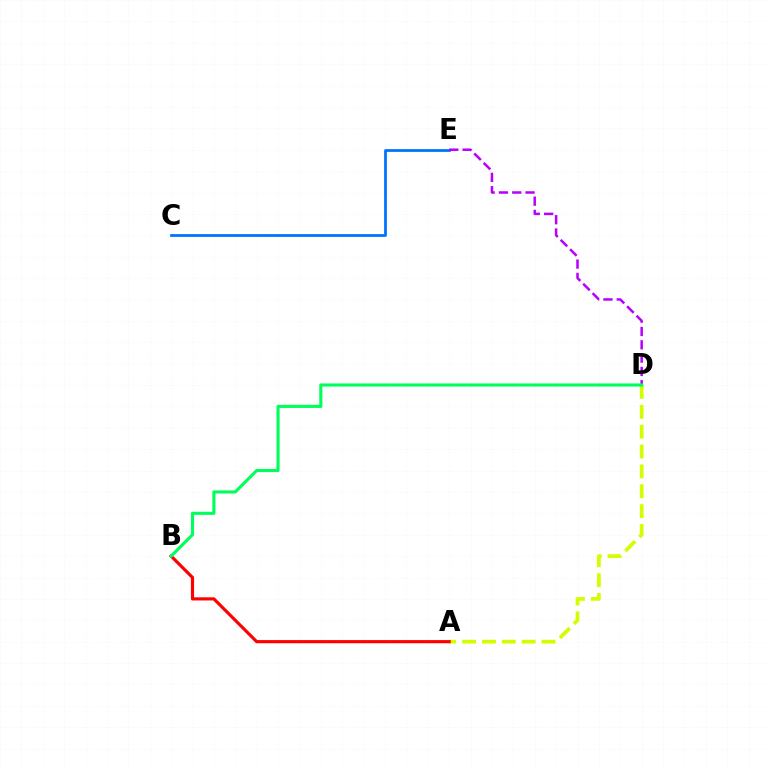{('A', 'D'): [{'color': '#d1ff00', 'line_style': 'dashed', 'thickness': 2.7}], ('C', 'E'): [{'color': '#0074ff', 'line_style': 'solid', 'thickness': 2.0}], ('A', 'B'): [{'color': '#ff0000', 'line_style': 'solid', 'thickness': 2.28}], ('D', 'E'): [{'color': '#b900ff', 'line_style': 'dashed', 'thickness': 1.81}], ('B', 'D'): [{'color': '#00ff5c', 'line_style': 'solid', 'thickness': 2.24}]}